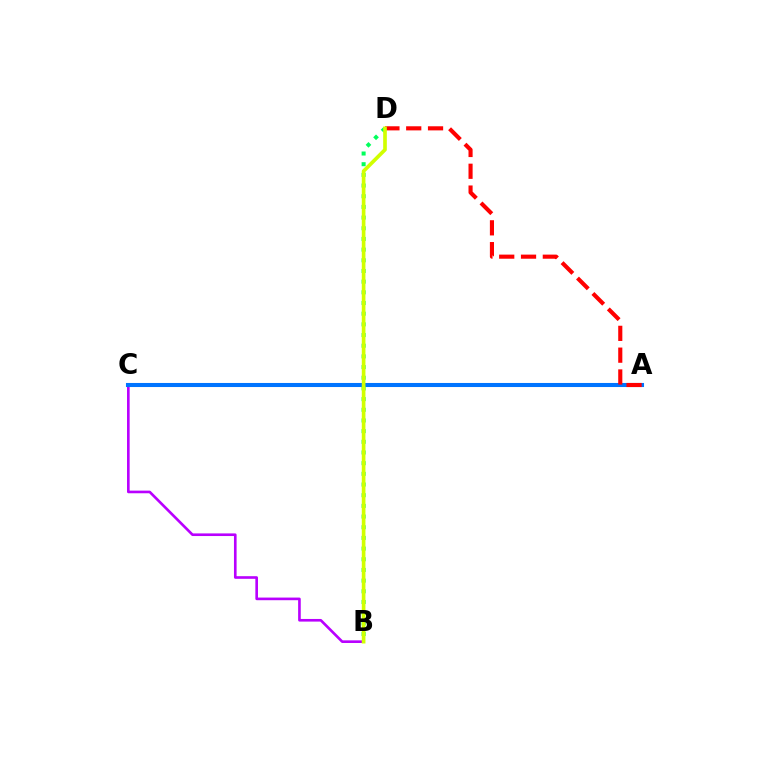{('B', 'C'): [{'color': '#b900ff', 'line_style': 'solid', 'thickness': 1.9}], ('A', 'C'): [{'color': '#0074ff', 'line_style': 'solid', 'thickness': 2.93}], ('A', 'D'): [{'color': '#ff0000', 'line_style': 'dashed', 'thickness': 2.96}], ('B', 'D'): [{'color': '#00ff5c', 'line_style': 'dotted', 'thickness': 2.9}, {'color': '#d1ff00', 'line_style': 'solid', 'thickness': 2.63}]}